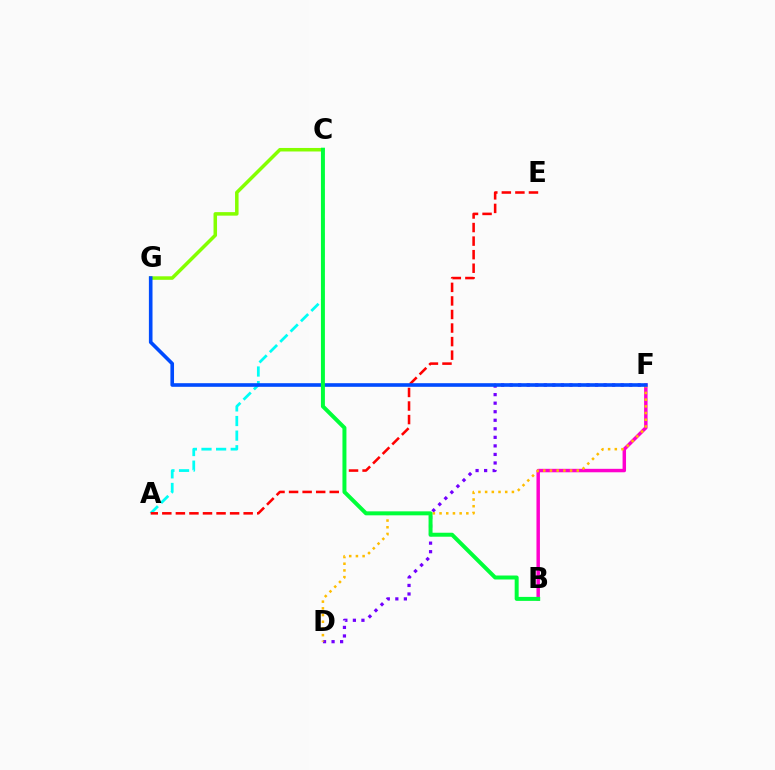{('B', 'F'): [{'color': '#ff00cf', 'line_style': 'solid', 'thickness': 2.49}], ('A', 'C'): [{'color': '#00fff6', 'line_style': 'dashed', 'thickness': 1.99}], ('D', 'F'): [{'color': '#7200ff', 'line_style': 'dotted', 'thickness': 2.32}, {'color': '#ffbd00', 'line_style': 'dotted', 'thickness': 1.82}], ('A', 'E'): [{'color': '#ff0000', 'line_style': 'dashed', 'thickness': 1.84}], ('C', 'G'): [{'color': '#84ff00', 'line_style': 'solid', 'thickness': 2.53}], ('F', 'G'): [{'color': '#004bff', 'line_style': 'solid', 'thickness': 2.61}], ('B', 'C'): [{'color': '#00ff39', 'line_style': 'solid', 'thickness': 2.86}]}